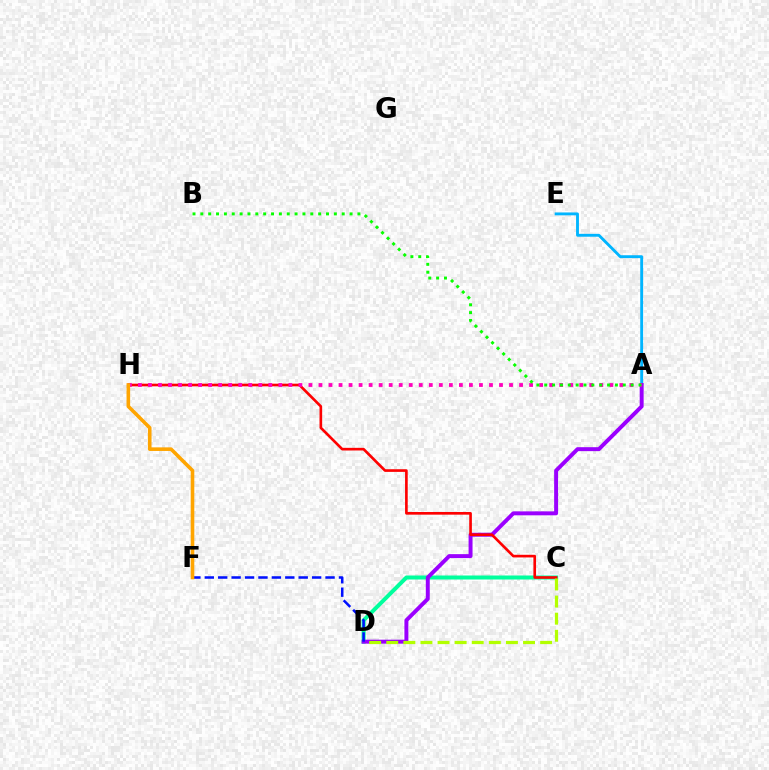{('A', 'E'): [{'color': '#00b5ff', 'line_style': 'solid', 'thickness': 2.07}], ('C', 'D'): [{'color': '#00ff9d', 'line_style': 'solid', 'thickness': 2.88}, {'color': '#b3ff00', 'line_style': 'dashed', 'thickness': 2.32}], ('A', 'D'): [{'color': '#9b00ff', 'line_style': 'solid', 'thickness': 2.84}], ('D', 'F'): [{'color': '#0010ff', 'line_style': 'dashed', 'thickness': 1.82}], ('C', 'H'): [{'color': '#ff0000', 'line_style': 'solid', 'thickness': 1.91}], ('A', 'H'): [{'color': '#ff00bd', 'line_style': 'dotted', 'thickness': 2.73}], ('F', 'H'): [{'color': '#ffa500', 'line_style': 'solid', 'thickness': 2.59}], ('A', 'B'): [{'color': '#08ff00', 'line_style': 'dotted', 'thickness': 2.13}]}